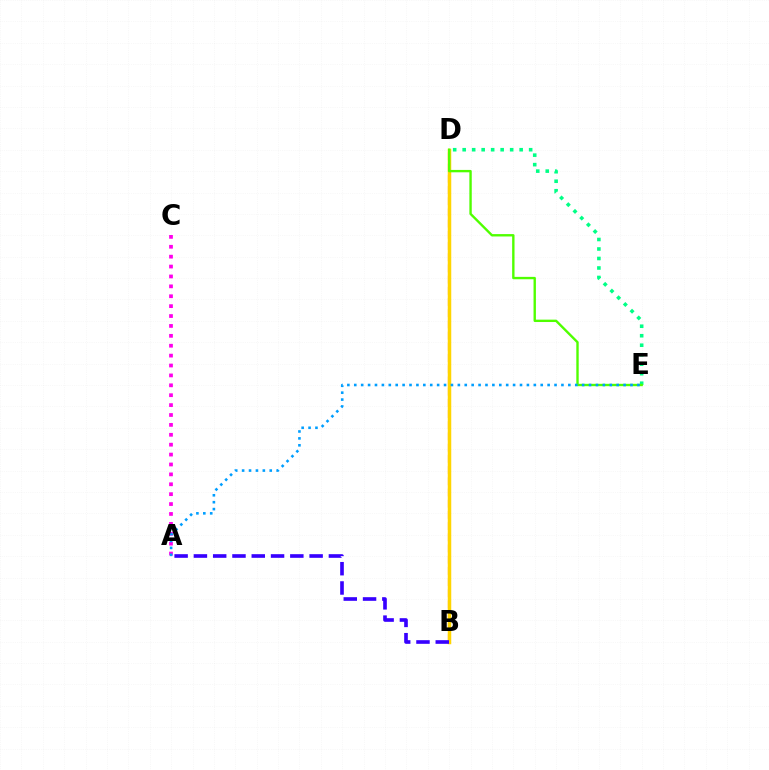{('B', 'D'): [{'color': '#ff0000', 'line_style': 'dashed', 'thickness': 1.52}, {'color': '#ffd500', 'line_style': 'solid', 'thickness': 2.52}], ('D', 'E'): [{'color': '#00ff86', 'line_style': 'dotted', 'thickness': 2.58}, {'color': '#4fff00', 'line_style': 'solid', 'thickness': 1.71}], ('A', 'C'): [{'color': '#ff00ed', 'line_style': 'dotted', 'thickness': 2.69}], ('A', 'E'): [{'color': '#009eff', 'line_style': 'dotted', 'thickness': 1.88}], ('A', 'B'): [{'color': '#3700ff', 'line_style': 'dashed', 'thickness': 2.62}]}